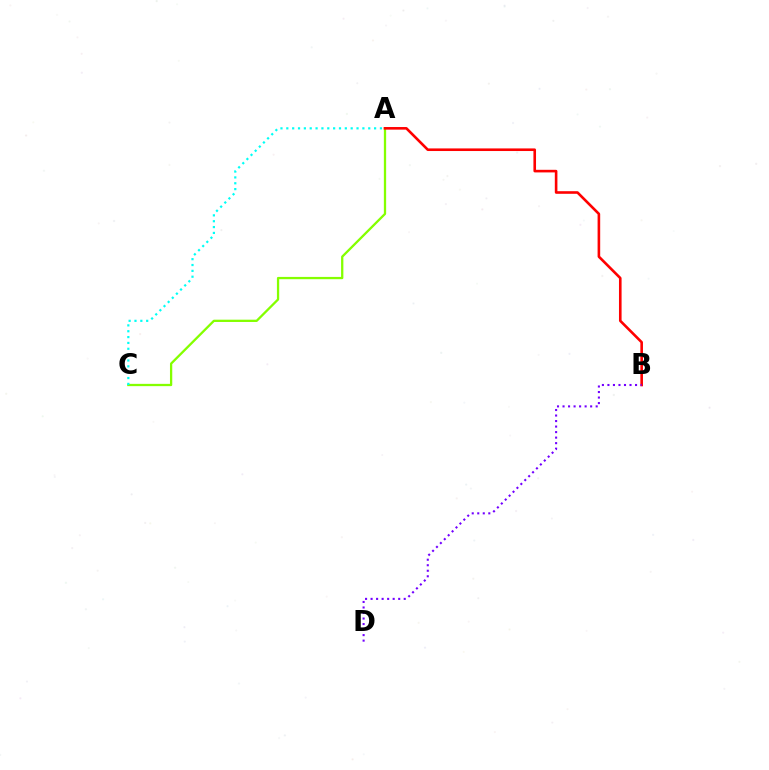{('A', 'C'): [{'color': '#84ff00', 'line_style': 'solid', 'thickness': 1.65}, {'color': '#00fff6', 'line_style': 'dotted', 'thickness': 1.59}], ('A', 'B'): [{'color': '#ff0000', 'line_style': 'solid', 'thickness': 1.88}], ('B', 'D'): [{'color': '#7200ff', 'line_style': 'dotted', 'thickness': 1.5}]}